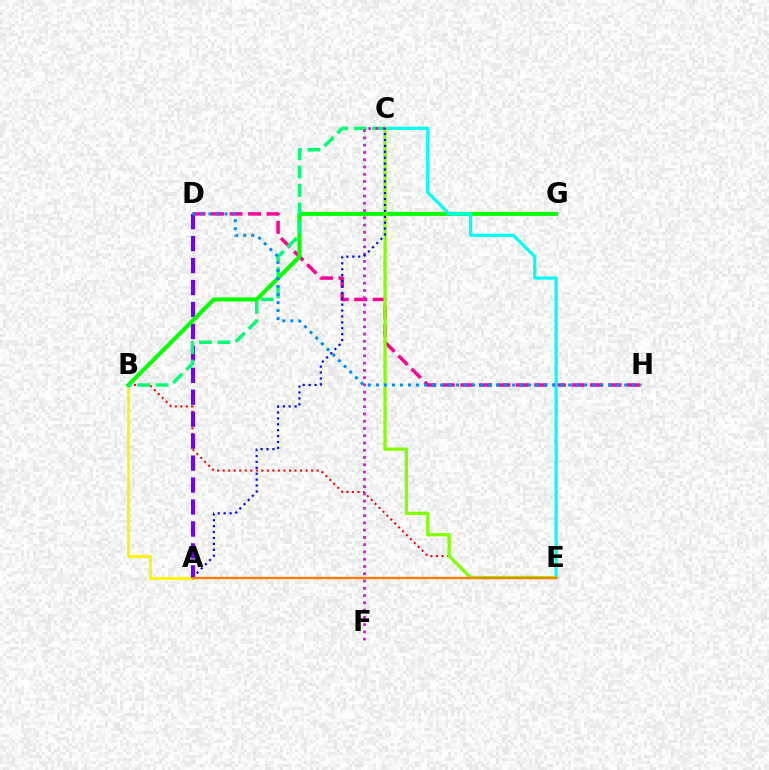{('A', 'B'): [{'color': '#fcf500', 'line_style': 'solid', 'thickness': 2.07}], ('B', 'E'): [{'color': '#ff0000', 'line_style': 'dotted', 'thickness': 1.5}], ('D', 'H'): [{'color': '#ff0094', 'line_style': 'dashed', 'thickness': 2.52}, {'color': '#008cff', 'line_style': 'dotted', 'thickness': 2.18}], ('A', 'D'): [{'color': '#7200ff', 'line_style': 'dashed', 'thickness': 2.98}], ('B', 'G'): [{'color': '#08ff00', 'line_style': 'solid', 'thickness': 2.91}], ('B', 'C'): [{'color': '#00ff74', 'line_style': 'dashed', 'thickness': 2.5}], ('C', 'E'): [{'color': '#00fff6', 'line_style': 'solid', 'thickness': 2.31}, {'color': '#84ff00', 'line_style': 'solid', 'thickness': 2.35}], ('C', 'F'): [{'color': '#ee00ff', 'line_style': 'dotted', 'thickness': 1.97}], ('A', 'C'): [{'color': '#0010ff', 'line_style': 'dotted', 'thickness': 1.6}], ('A', 'E'): [{'color': '#ff7c00', 'line_style': 'solid', 'thickness': 1.68}]}